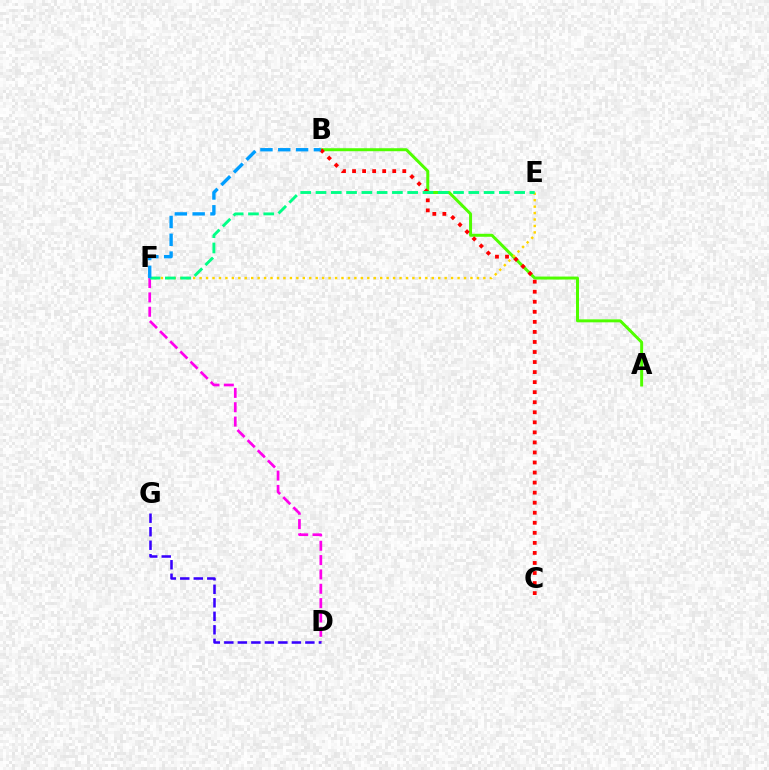{('A', 'B'): [{'color': '#4fff00', 'line_style': 'solid', 'thickness': 2.15}], ('B', 'C'): [{'color': '#ff0000', 'line_style': 'dotted', 'thickness': 2.73}], ('E', 'F'): [{'color': '#ffd500', 'line_style': 'dotted', 'thickness': 1.75}, {'color': '#00ff86', 'line_style': 'dashed', 'thickness': 2.08}], ('D', 'F'): [{'color': '#ff00ed', 'line_style': 'dashed', 'thickness': 1.95}], ('D', 'G'): [{'color': '#3700ff', 'line_style': 'dashed', 'thickness': 1.84}], ('B', 'F'): [{'color': '#009eff', 'line_style': 'dashed', 'thickness': 2.42}]}